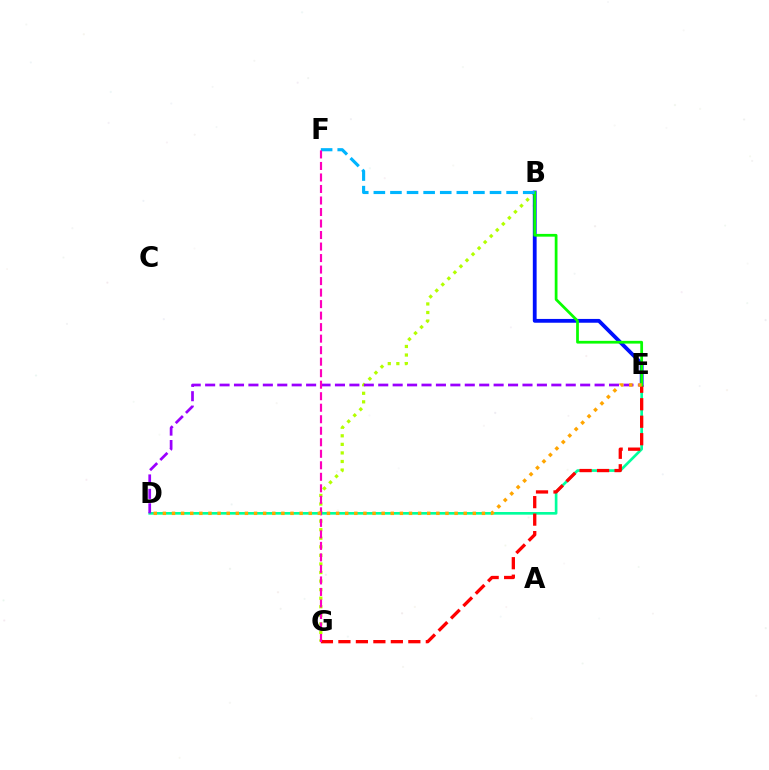{('B', 'G'): [{'color': '#b3ff00', 'line_style': 'dotted', 'thickness': 2.33}], ('D', 'E'): [{'color': '#00ff9d', 'line_style': 'solid', 'thickness': 1.92}, {'color': '#9b00ff', 'line_style': 'dashed', 'thickness': 1.96}, {'color': '#ffa500', 'line_style': 'dotted', 'thickness': 2.48}], ('B', 'E'): [{'color': '#0010ff', 'line_style': 'solid', 'thickness': 2.74}, {'color': '#08ff00', 'line_style': 'solid', 'thickness': 1.98}], ('E', 'G'): [{'color': '#ff0000', 'line_style': 'dashed', 'thickness': 2.37}], ('B', 'F'): [{'color': '#00b5ff', 'line_style': 'dashed', 'thickness': 2.25}], ('F', 'G'): [{'color': '#ff00bd', 'line_style': 'dashed', 'thickness': 1.56}]}